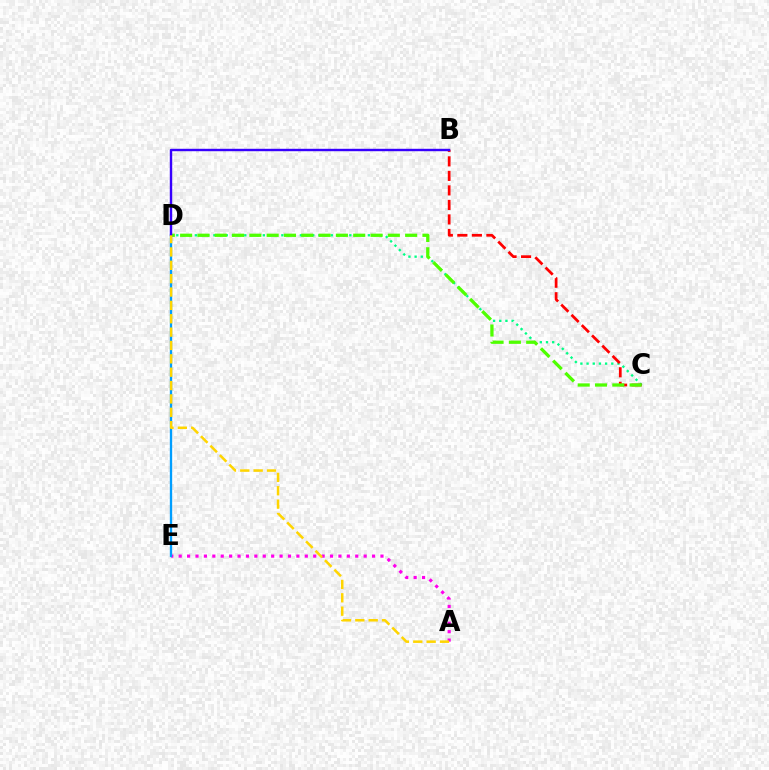{('C', 'D'): [{'color': '#00ff86', 'line_style': 'dotted', 'thickness': 1.68}, {'color': '#4fff00', 'line_style': 'dashed', 'thickness': 2.35}], ('A', 'E'): [{'color': '#ff00ed', 'line_style': 'dotted', 'thickness': 2.28}], ('D', 'E'): [{'color': '#009eff', 'line_style': 'solid', 'thickness': 1.68}], ('B', 'C'): [{'color': '#ff0000', 'line_style': 'dashed', 'thickness': 1.97}], ('B', 'D'): [{'color': '#3700ff', 'line_style': 'solid', 'thickness': 1.74}], ('A', 'D'): [{'color': '#ffd500', 'line_style': 'dashed', 'thickness': 1.82}]}